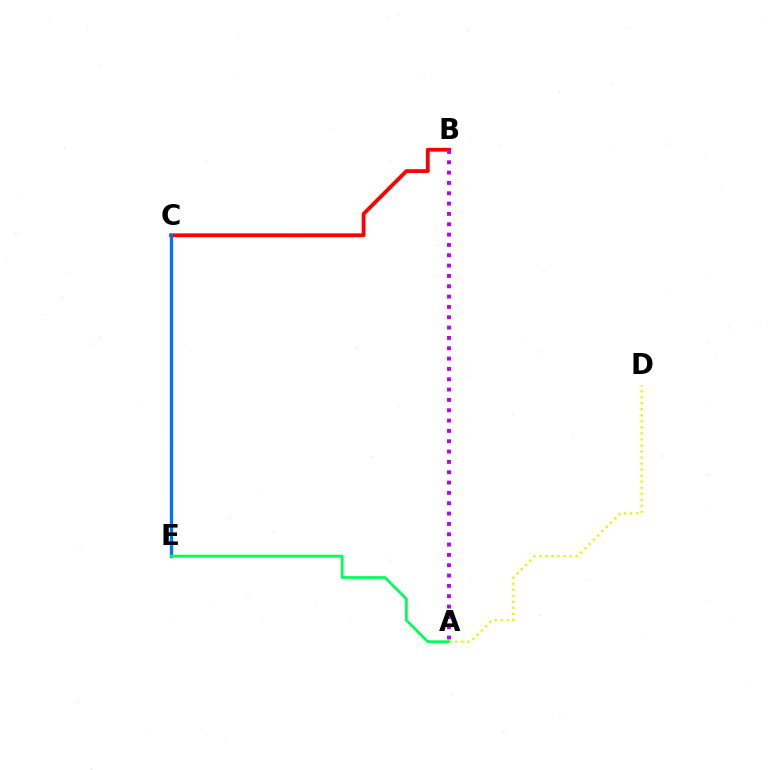{('B', 'C'): [{'color': '#ff0000', 'line_style': 'solid', 'thickness': 2.75}], ('C', 'E'): [{'color': '#0074ff', 'line_style': 'solid', 'thickness': 2.38}], ('A', 'E'): [{'color': '#00ff5c', 'line_style': 'solid', 'thickness': 1.97}], ('A', 'D'): [{'color': '#d1ff00', 'line_style': 'dotted', 'thickness': 1.64}], ('A', 'B'): [{'color': '#b900ff', 'line_style': 'dotted', 'thickness': 2.81}]}